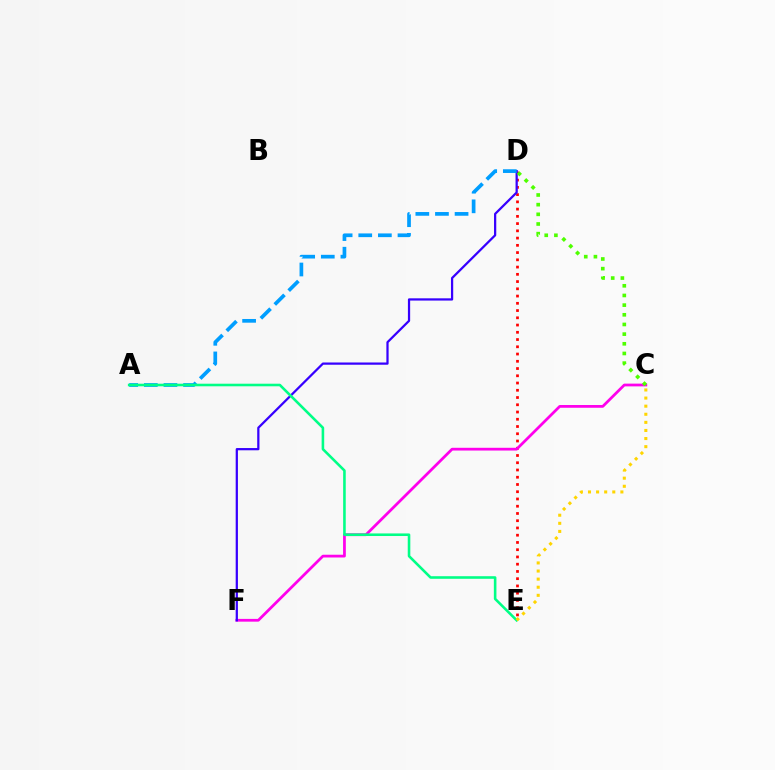{('D', 'E'): [{'color': '#ff0000', 'line_style': 'dotted', 'thickness': 1.97}], ('C', 'F'): [{'color': '#ff00ed', 'line_style': 'solid', 'thickness': 1.98}], ('D', 'F'): [{'color': '#3700ff', 'line_style': 'solid', 'thickness': 1.62}], ('C', 'D'): [{'color': '#4fff00', 'line_style': 'dotted', 'thickness': 2.63}], ('A', 'D'): [{'color': '#009eff', 'line_style': 'dashed', 'thickness': 2.66}], ('A', 'E'): [{'color': '#00ff86', 'line_style': 'solid', 'thickness': 1.86}], ('C', 'E'): [{'color': '#ffd500', 'line_style': 'dotted', 'thickness': 2.2}]}